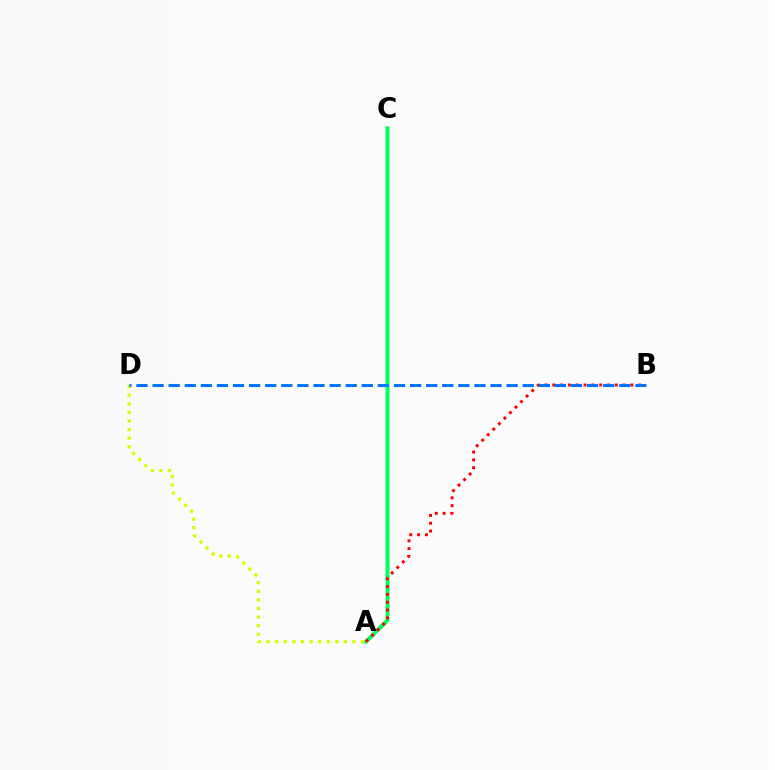{('A', 'C'): [{'color': '#b900ff', 'line_style': 'solid', 'thickness': 2.09}, {'color': '#00ff5c', 'line_style': 'solid', 'thickness': 2.85}], ('A', 'D'): [{'color': '#d1ff00', 'line_style': 'dotted', 'thickness': 2.33}], ('A', 'B'): [{'color': '#ff0000', 'line_style': 'dotted', 'thickness': 2.12}], ('B', 'D'): [{'color': '#0074ff', 'line_style': 'dashed', 'thickness': 2.19}]}